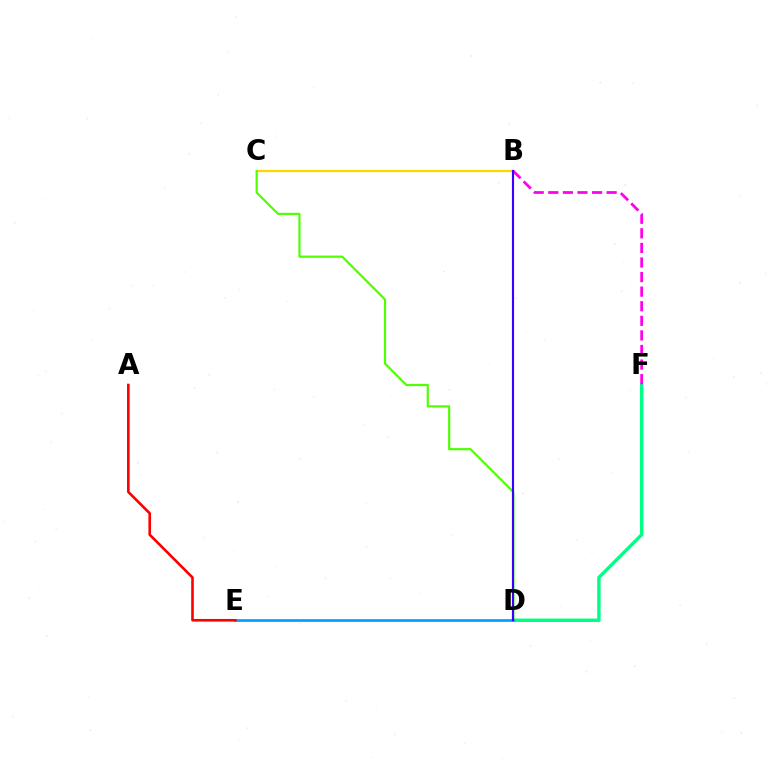{('B', 'C'): [{'color': '#ffd500', 'line_style': 'solid', 'thickness': 1.63}], ('C', 'D'): [{'color': '#4fff00', 'line_style': 'solid', 'thickness': 1.57}], ('D', 'F'): [{'color': '#00ff86', 'line_style': 'solid', 'thickness': 2.47}], ('D', 'E'): [{'color': '#009eff', 'line_style': 'solid', 'thickness': 1.93}], ('B', 'F'): [{'color': '#ff00ed', 'line_style': 'dashed', 'thickness': 1.98}], ('A', 'E'): [{'color': '#ff0000', 'line_style': 'solid', 'thickness': 1.89}], ('B', 'D'): [{'color': '#3700ff', 'line_style': 'solid', 'thickness': 1.54}]}